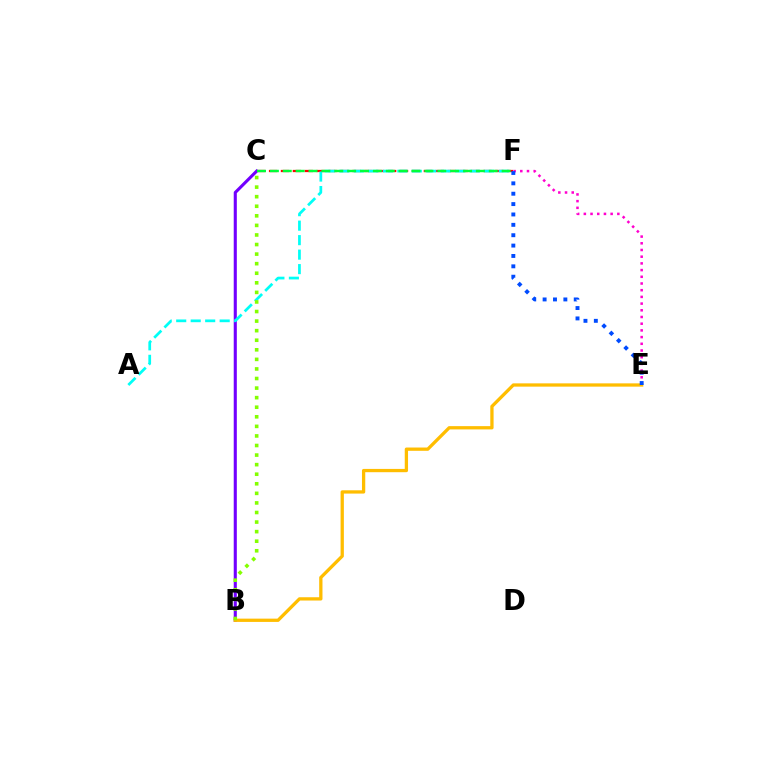{('C', 'F'): [{'color': '#ff0000', 'line_style': 'dashed', 'thickness': 1.62}, {'color': '#00ff39', 'line_style': 'dashed', 'thickness': 1.75}], ('B', 'C'): [{'color': '#7200ff', 'line_style': 'solid', 'thickness': 2.23}, {'color': '#84ff00', 'line_style': 'dotted', 'thickness': 2.6}], ('E', 'F'): [{'color': '#ff00cf', 'line_style': 'dotted', 'thickness': 1.82}, {'color': '#004bff', 'line_style': 'dotted', 'thickness': 2.82}], ('B', 'E'): [{'color': '#ffbd00', 'line_style': 'solid', 'thickness': 2.36}], ('A', 'F'): [{'color': '#00fff6', 'line_style': 'dashed', 'thickness': 1.97}]}